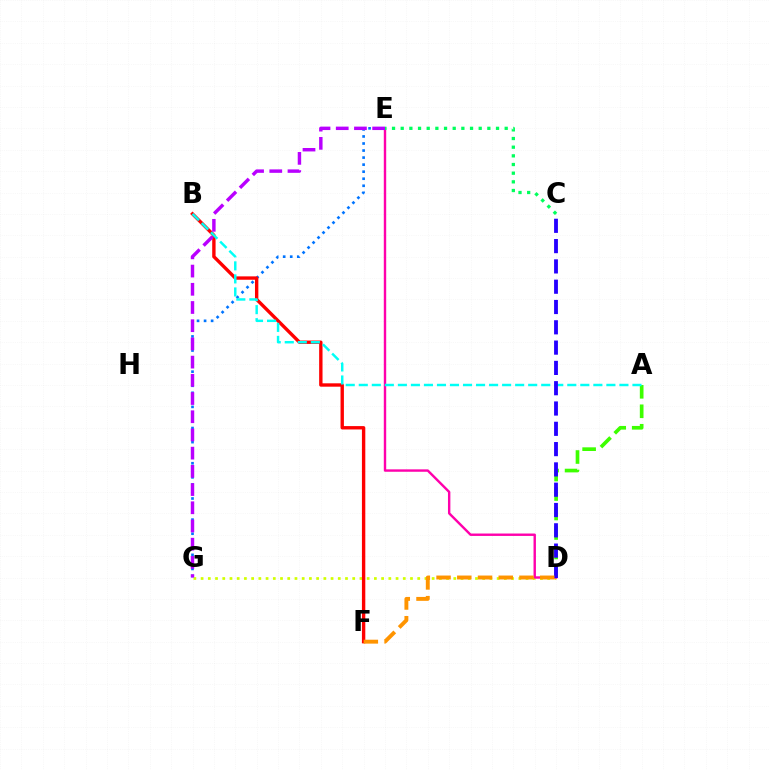{('D', 'G'): [{'color': '#d1ff00', 'line_style': 'dotted', 'thickness': 1.96}], ('D', 'E'): [{'color': '#ff00ac', 'line_style': 'solid', 'thickness': 1.73}], ('E', 'G'): [{'color': '#0074ff', 'line_style': 'dotted', 'thickness': 1.91}, {'color': '#b900ff', 'line_style': 'dashed', 'thickness': 2.47}], ('A', 'D'): [{'color': '#3dff00', 'line_style': 'dashed', 'thickness': 2.65}], ('B', 'F'): [{'color': '#ff0000', 'line_style': 'solid', 'thickness': 2.43}], ('A', 'B'): [{'color': '#00fff6', 'line_style': 'dashed', 'thickness': 1.77}], ('C', 'E'): [{'color': '#00ff5c', 'line_style': 'dotted', 'thickness': 2.35}], ('C', 'D'): [{'color': '#2500ff', 'line_style': 'dashed', 'thickness': 2.76}], ('D', 'F'): [{'color': '#ff9400', 'line_style': 'dashed', 'thickness': 2.82}]}